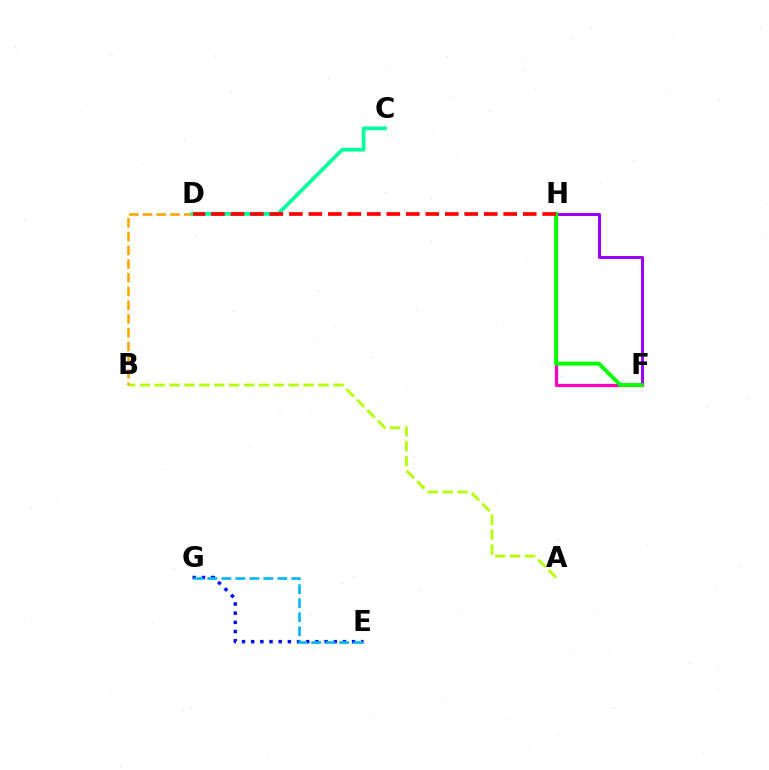{('F', 'H'): [{'color': '#9b00ff', 'line_style': 'solid', 'thickness': 2.18}, {'color': '#ff00bd', 'line_style': 'solid', 'thickness': 2.32}, {'color': '#08ff00', 'line_style': 'solid', 'thickness': 2.82}], ('A', 'B'): [{'color': '#b3ff00', 'line_style': 'dashed', 'thickness': 2.02}], ('E', 'G'): [{'color': '#0010ff', 'line_style': 'dotted', 'thickness': 2.49}, {'color': '#00b5ff', 'line_style': 'dashed', 'thickness': 1.9}], ('B', 'D'): [{'color': '#ffa500', 'line_style': 'dashed', 'thickness': 1.86}], ('C', 'D'): [{'color': '#00ff9d', 'line_style': 'solid', 'thickness': 2.66}], ('D', 'H'): [{'color': '#ff0000', 'line_style': 'dashed', 'thickness': 2.65}]}